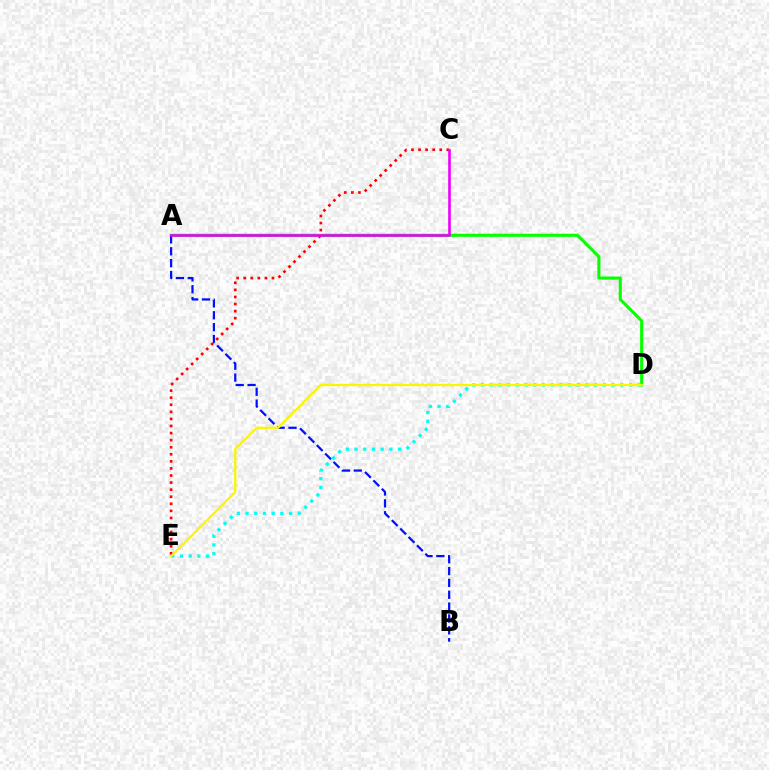{('A', 'D'): [{'color': '#08ff00', 'line_style': 'solid', 'thickness': 2.23}], ('A', 'B'): [{'color': '#0010ff', 'line_style': 'dashed', 'thickness': 1.61}], ('D', 'E'): [{'color': '#00fff6', 'line_style': 'dotted', 'thickness': 2.37}, {'color': '#fcf500', 'line_style': 'solid', 'thickness': 1.64}], ('C', 'E'): [{'color': '#ff0000', 'line_style': 'dotted', 'thickness': 1.92}], ('A', 'C'): [{'color': '#ee00ff', 'line_style': 'solid', 'thickness': 1.89}]}